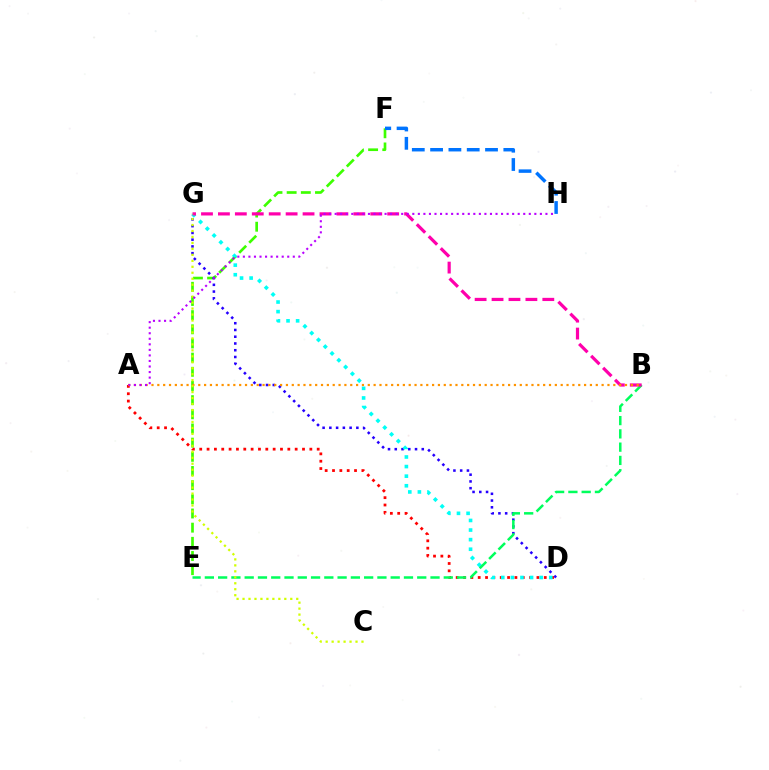{('E', 'F'): [{'color': '#3dff00', 'line_style': 'dashed', 'thickness': 1.92}], ('F', 'H'): [{'color': '#0074ff', 'line_style': 'dashed', 'thickness': 2.49}], ('D', 'G'): [{'color': '#2500ff', 'line_style': 'dotted', 'thickness': 1.83}, {'color': '#00fff6', 'line_style': 'dotted', 'thickness': 2.61}], ('A', 'D'): [{'color': '#ff0000', 'line_style': 'dotted', 'thickness': 1.99}], ('B', 'E'): [{'color': '#00ff5c', 'line_style': 'dashed', 'thickness': 1.8}], ('B', 'G'): [{'color': '#ff00ac', 'line_style': 'dashed', 'thickness': 2.3}], ('A', 'B'): [{'color': '#ff9400', 'line_style': 'dotted', 'thickness': 1.59}], ('C', 'G'): [{'color': '#d1ff00', 'line_style': 'dotted', 'thickness': 1.62}], ('A', 'H'): [{'color': '#b900ff', 'line_style': 'dotted', 'thickness': 1.51}]}